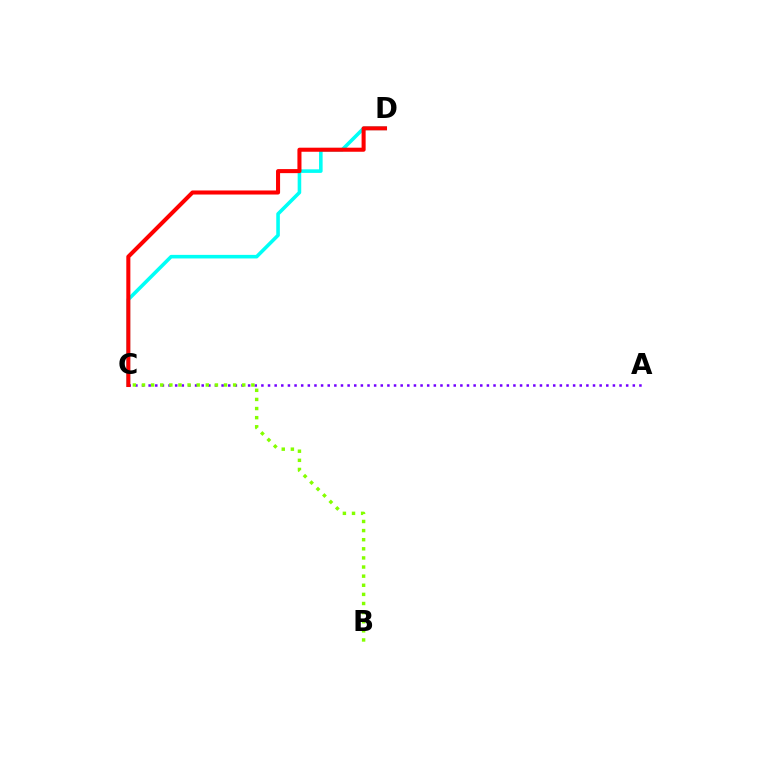{('C', 'D'): [{'color': '#00fff6', 'line_style': 'solid', 'thickness': 2.58}, {'color': '#ff0000', 'line_style': 'solid', 'thickness': 2.92}], ('A', 'C'): [{'color': '#7200ff', 'line_style': 'dotted', 'thickness': 1.8}], ('B', 'C'): [{'color': '#84ff00', 'line_style': 'dotted', 'thickness': 2.48}]}